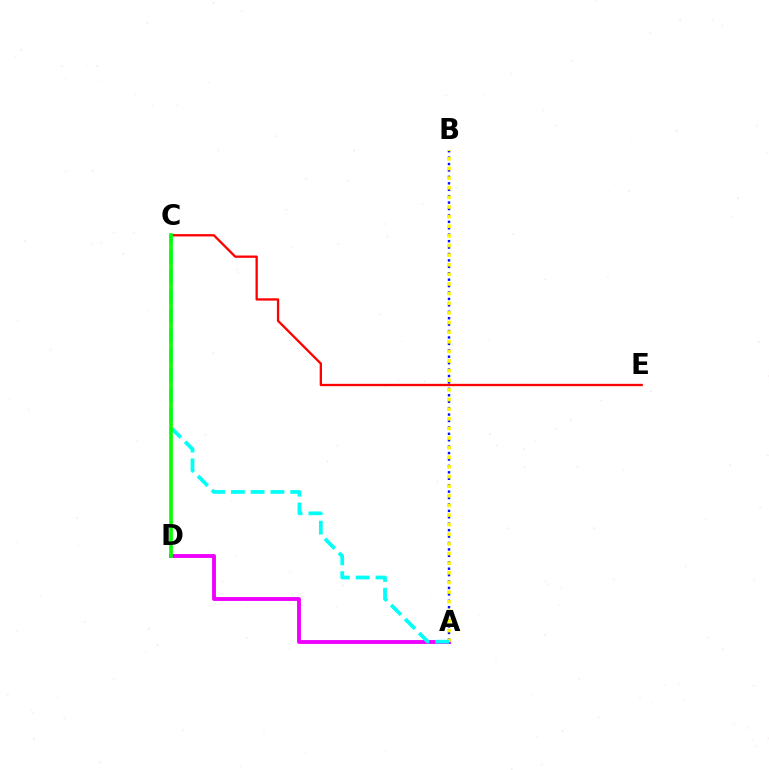{('A', 'D'): [{'color': '#ee00ff', 'line_style': 'solid', 'thickness': 2.79}], ('A', 'B'): [{'color': '#0010ff', 'line_style': 'dotted', 'thickness': 1.75}, {'color': '#fcf500', 'line_style': 'dotted', 'thickness': 2.62}], ('C', 'E'): [{'color': '#ff0000', 'line_style': 'solid', 'thickness': 1.67}], ('A', 'C'): [{'color': '#00fff6', 'line_style': 'dashed', 'thickness': 2.69}], ('C', 'D'): [{'color': '#08ff00', 'line_style': 'solid', 'thickness': 2.63}]}